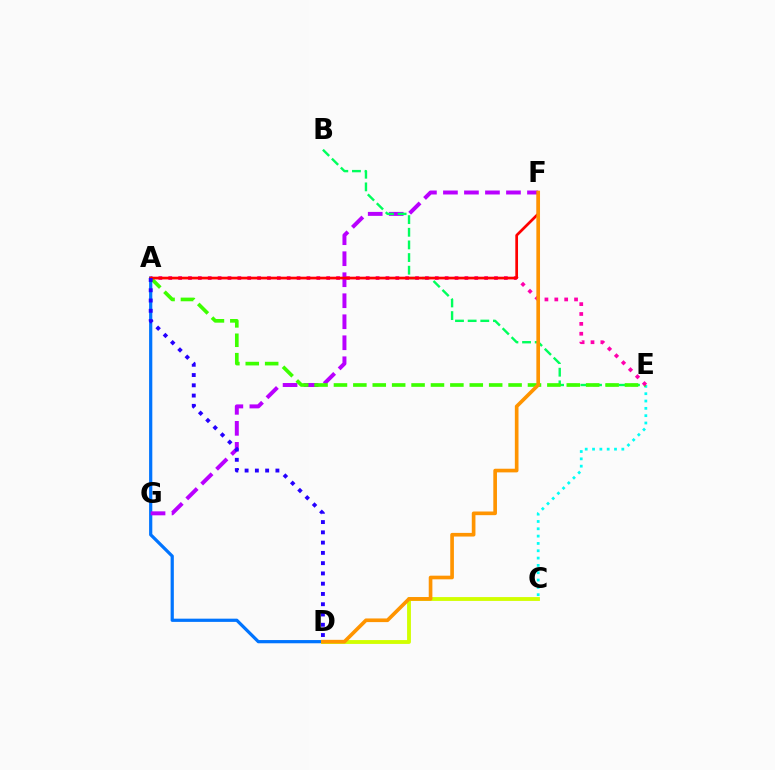{('A', 'D'): [{'color': '#0074ff', 'line_style': 'solid', 'thickness': 2.32}, {'color': '#2500ff', 'line_style': 'dotted', 'thickness': 2.79}], ('C', 'D'): [{'color': '#d1ff00', 'line_style': 'solid', 'thickness': 2.77}], ('C', 'E'): [{'color': '#00fff6', 'line_style': 'dotted', 'thickness': 1.99}], ('F', 'G'): [{'color': '#b900ff', 'line_style': 'dashed', 'thickness': 2.85}], ('B', 'E'): [{'color': '#00ff5c', 'line_style': 'dashed', 'thickness': 1.72}], ('A', 'E'): [{'color': '#3dff00', 'line_style': 'dashed', 'thickness': 2.64}, {'color': '#ff00ac', 'line_style': 'dotted', 'thickness': 2.68}], ('A', 'F'): [{'color': '#ff0000', 'line_style': 'solid', 'thickness': 1.95}], ('D', 'F'): [{'color': '#ff9400', 'line_style': 'solid', 'thickness': 2.63}]}